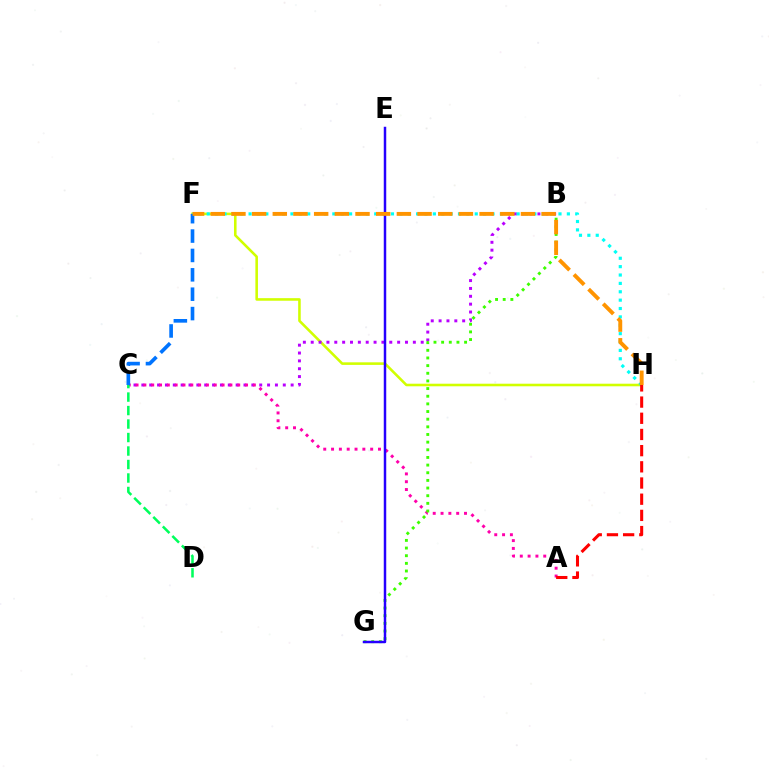{('F', 'H'): [{'color': '#d1ff00', 'line_style': 'solid', 'thickness': 1.86}, {'color': '#00fff6', 'line_style': 'dotted', 'thickness': 2.28}, {'color': '#ff9400', 'line_style': 'dashed', 'thickness': 2.81}], ('B', 'C'): [{'color': '#b900ff', 'line_style': 'dotted', 'thickness': 2.13}], ('A', 'C'): [{'color': '#ff00ac', 'line_style': 'dotted', 'thickness': 2.12}], ('B', 'G'): [{'color': '#3dff00', 'line_style': 'dotted', 'thickness': 2.08}], ('E', 'G'): [{'color': '#2500ff', 'line_style': 'solid', 'thickness': 1.78}], ('C', 'D'): [{'color': '#00ff5c', 'line_style': 'dashed', 'thickness': 1.83}], ('C', 'F'): [{'color': '#0074ff', 'line_style': 'dashed', 'thickness': 2.63}], ('A', 'H'): [{'color': '#ff0000', 'line_style': 'dashed', 'thickness': 2.2}]}